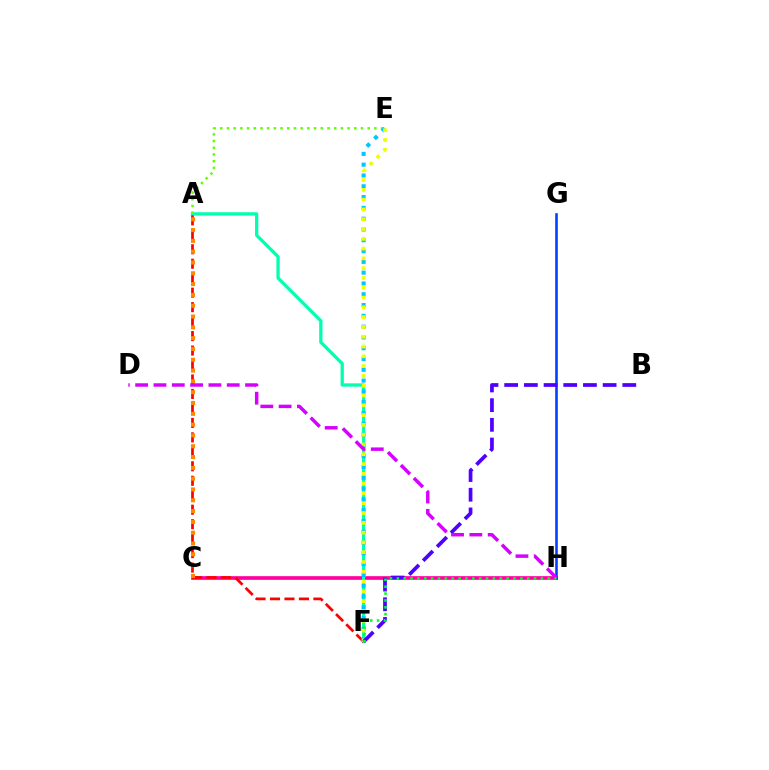{('C', 'H'): [{'color': '#ff00a0', 'line_style': 'solid', 'thickness': 2.65}], ('G', 'H'): [{'color': '#003fff', 'line_style': 'solid', 'thickness': 1.86}], ('A', 'F'): [{'color': '#00ffaf', 'line_style': 'solid', 'thickness': 2.36}, {'color': '#ff0000', 'line_style': 'dashed', 'thickness': 1.97}], ('A', 'E'): [{'color': '#66ff00', 'line_style': 'dotted', 'thickness': 1.82}], ('E', 'F'): [{'color': '#00c7ff', 'line_style': 'dotted', 'thickness': 2.93}, {'color': '#eeff00', 'line_style': 'dotted', 'thickness': 2.66}], ('A', 'C'): [{'color': '#ff8800', 'line_style': 'dotted', 'thickness': 2.94}], ('B', 'F'): [{'color': '#4f00ff', 'line_style': 'dashed', 'thickness': 2.67}], ('D', 'H'): [{'color': '#d600ff', 'line_style': 'dashed', 'thickness': 2.49}], ('F', 'H'): [{'color': '#00ff27', 'line_style': 'dotted', 'thickness': 1.86}]}